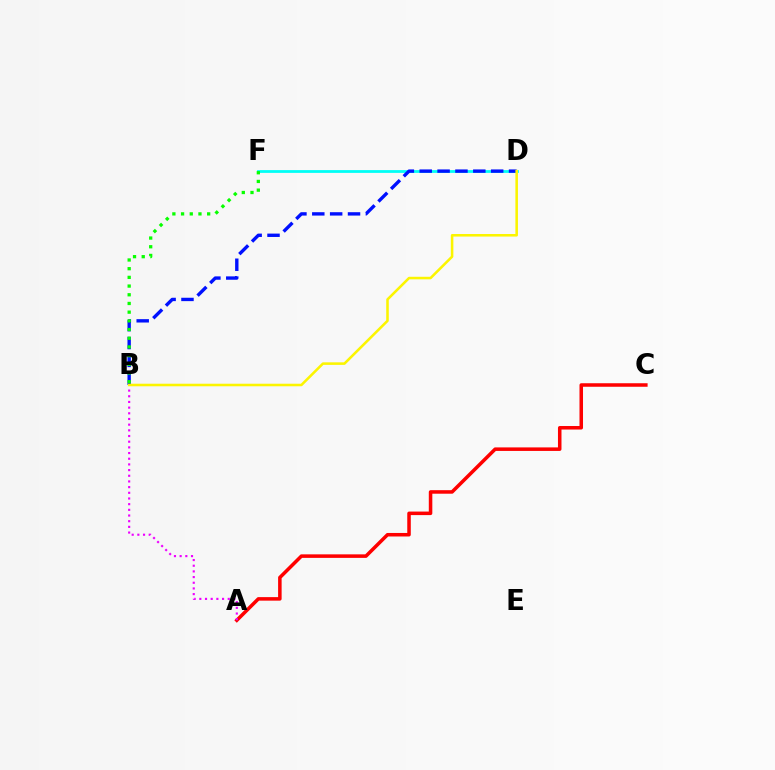{('D', 'F'): [{'color': '#00fff6', 'line_style': 'solid', 'thickness': 1.99}], ('B', 'D'): [{'color': '#0010ff', 'line_style': 'dashed', 'thickness': 2.43}, {'color': '#fcf500', 'line_style': 'solid', 'thickness': 1.84}], ('A', 'C'): [{'color': '#ff0000', 'line_style': 'solid', 'thickness': 2.54}], ('B', 'F'): [{'color': '#08ff00', 'line_style': 'dotted', 'thickness': 2.36}], ('A', 'B'): [{'color': '#ee00ff', 'line_style': 'dotted', 'thickness': 1.54}]}